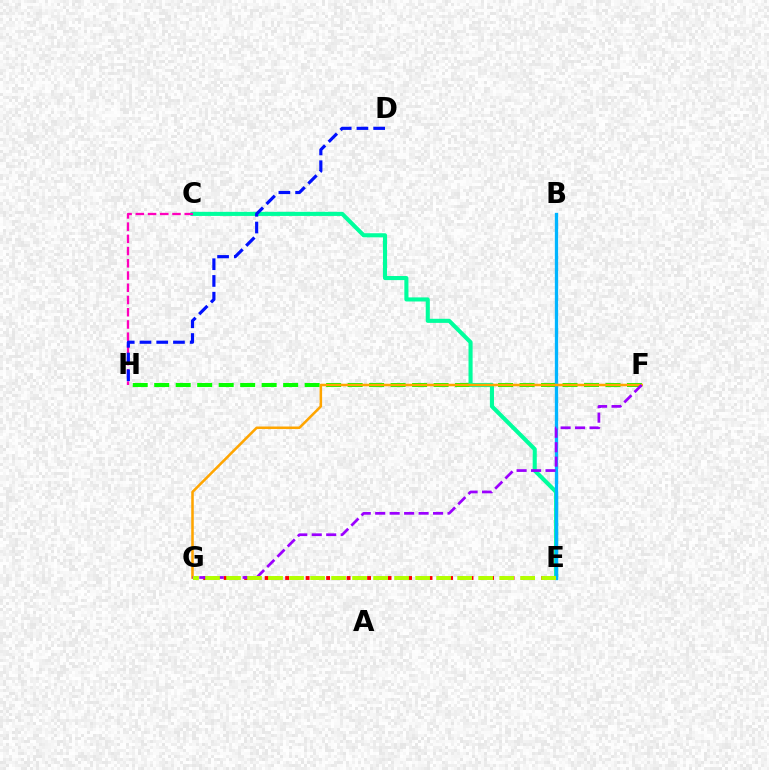{('F', 'H'): [{'color': '#08ff00', 'line_style': 'dashed', 'thickness': 2.92}], ('C', 'E'): [{'color': '#00ff9d', 'line_style': 'solid', 'thickness': 2.95}], ('B', 'E'): [{'color': '#00b5ff', 'line_style': 'solid', 'thickness': 2.38}], ('E', 'G'): [{'color': '#ff0000', 'line_style': 'dotted', 'thickness': 2.78}, {'color': '#b3ff00', 'line_style': 'dashed', 'thickness': 2.85}], ('F', 'G'): [{'color': '#ffa500', 'line_style': 'solid', 'thickness': 1.83}, {'color': '#9b00ff', 'line_style': 'dashed', 'thickness': 1.97}], ('C', 'H'): [{'color': '#ff00bd', 'line_style': 'dashed', 'thickness': 1.66}], ('D', 'H'): [{'color': '#0010ff', 'line_style': 'dashed', 'thickness': 2.27}]}